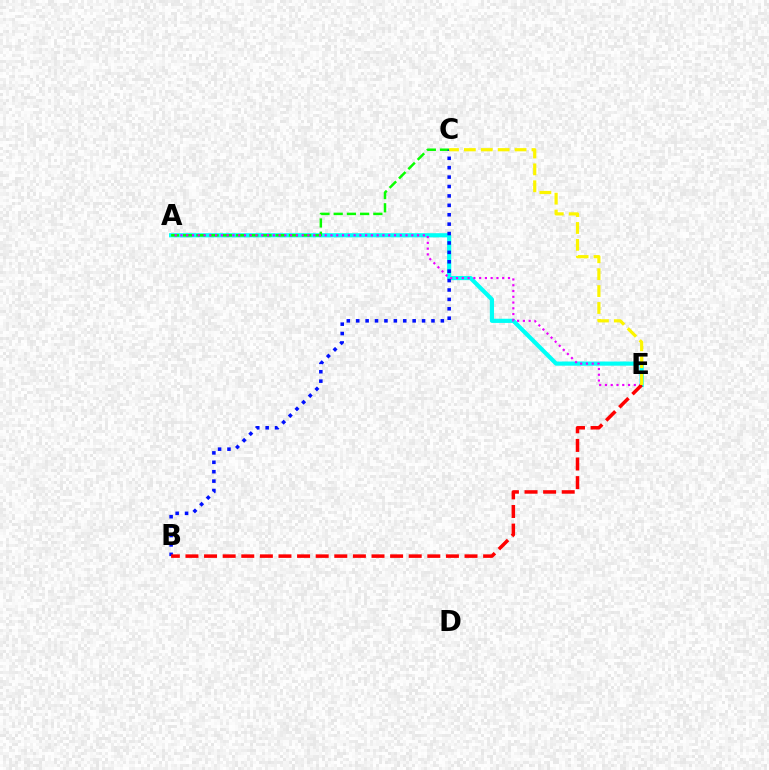{('A', 'E'): [{'color': '#00fff6', 'line_style': 'solid', 'thickness': 3.0}, {'color': '#ee00ff', 'line_style': 'dotted', 'thickness': 1.57}], ('A', 'C'): [{'color': '#08ff00', 'line_style': 'dashed', 'thickness': 1.8}], ('B', 'C'): [{'color': '#0010ff', 'line_style': 'dotted', 'thickness': 2.56}], ('B', 'E'): [{'color': '#ff0000', 'line_style': 'dashed', 'thickness': 2.53}], ('C', 'E'): [{'color': '#fcf500', 'line_style': 'dashed', 'thickness': 2.3}]}